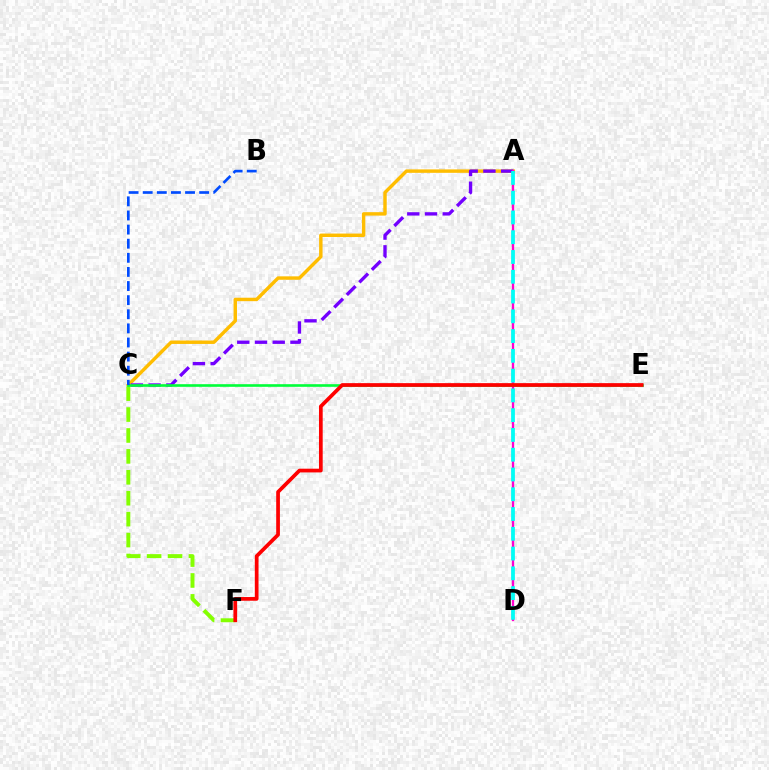{('A', 'C'): [{'color': '#ffbd00', 'line_style': 'solid', 'thickness': 2.47}, {'color': '#7200ff', 'line_style': 'dashed', 'thickness': 2.41}], ('C', 'F'): [{'color': '#84ff00', 'line_style': 'dashed', 'thickness': 2.84}], ('A', 'D'): [{'color': '#ff00cf', 'line_style': 'solid', 'thickness': 1.68}, {'color': '#00fff6', 'line_style': 'dashed', 'thickness': 2.69}], ('C', 'E'): [{'color': '#00ff39', 'line_style': 'solid', 'thickness': 1.89}], ('E', 'F'): [{'color': '#ff0000', 'line_style': 'solid', 'thickness': 2.68}], ('B', 'C'): [{'color': '#004bff', 'line_style': 'dashed', 'thickness': 1.92}]}